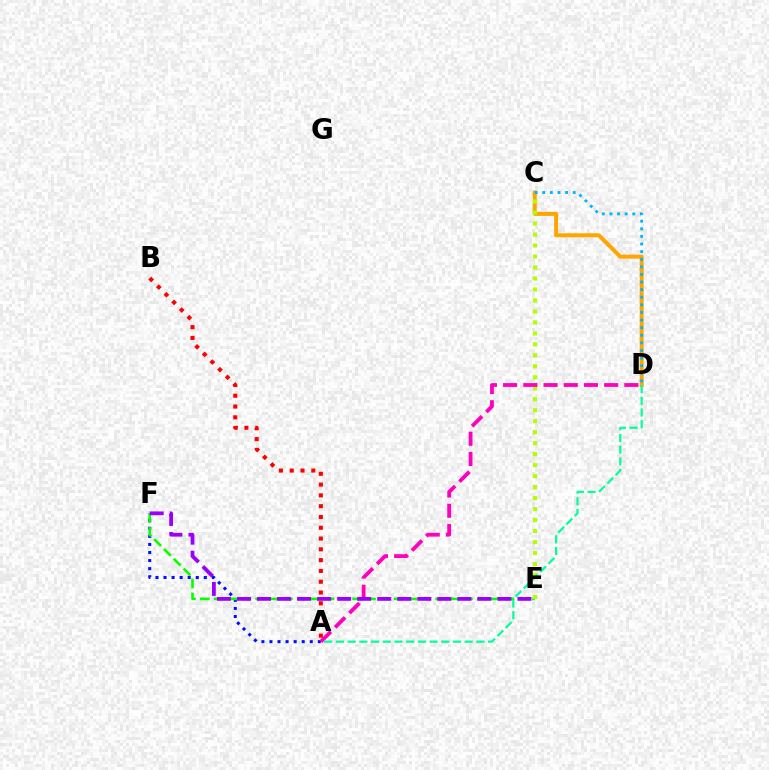{('C', 'D'): [{'color': '#ffa500', 'line_style': 'solid', 'thickness': 2.88}, {'color': '#00b5ff', 'line_style': 'dotted', 'thickness': 2.07}], ('A', 'F'): [{'color': '#0010ff', 'line_style': 'dotted', 'thickness': 2.19}], ('E', 'F'): [{'color': '#08ff00', 'line_style': 'dashed', 'thickness': 1.88}, {'color': '#9b00ff', 'line_style': 'dashed', 'thickness': 2.72}], ('C', 'E'): [{'color': '#b3ff00', 'line_style': 'dotted', 'thickness': 2.98}], ('A', 'D'): [{'color': '#ff00bd', 'line_style': 'dashed', 'thickness': 2.75}, {'color': '#00ff9d', 'line_style': 'dashed', 'thickness': 1.59}], ('A', 'B'): [{'color': '#ff0000', 'line_style': 'dotted', 'thickness': 2.93}]}